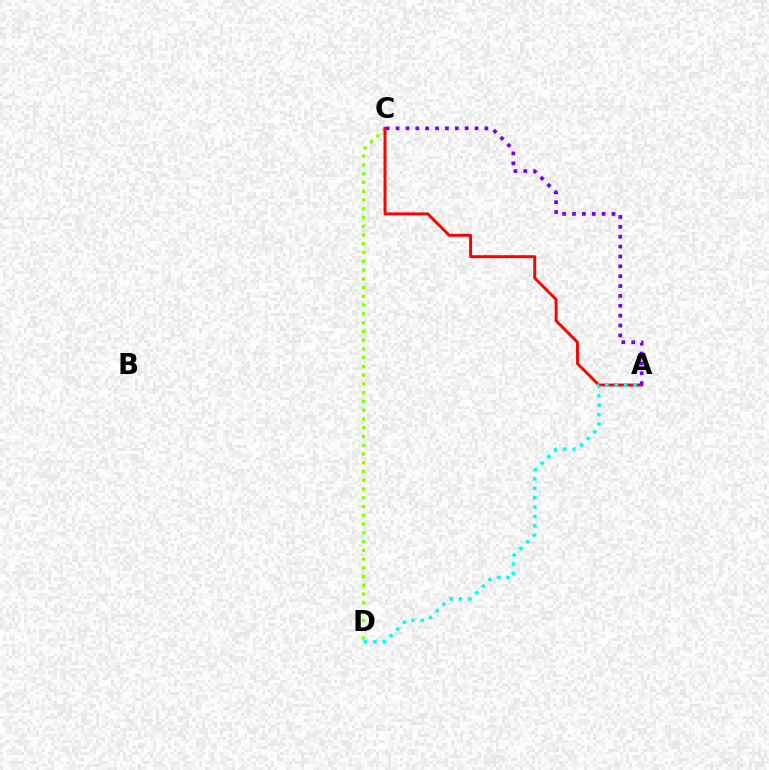{('C', 'D'): [{'color': '#84ff00', 'line_style': 'dotted', 'thickness': 2.38}], ('A', 'C'): [{'color': '#ff0000', 'line_style': 'solid', 'thickness': 2.12}, {'color': '#7200ff', 'line_style': 'dotted', 'thickness': 2.68}], ('A', 'D'): [{'color': '#00fff6', 'line_style': 'dotted', 'thickness': 2.55}]}